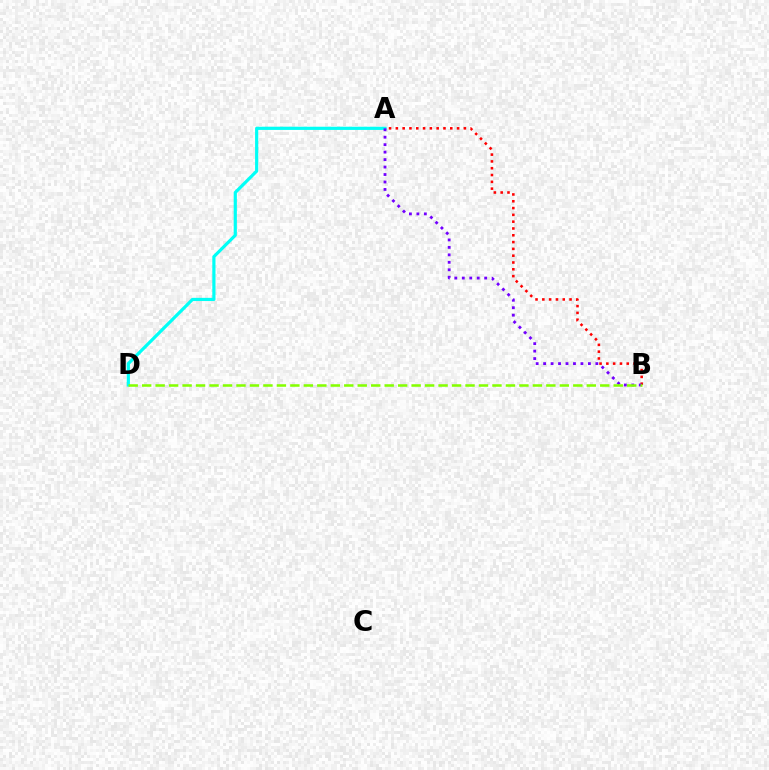{('A', 'D'): [{'color': '#00fff6', 'line_style': 'solid', 'thickness': 2.29}], ('A', 'B'): [{'color': '#ff0000', 'line_style': 'dotted', 'thickness': 1.85}, {'color': '#7200ff', 'line_style': 'dotted', 'thickness': 2.03}], ('B', 'D'): [{'color': '#84ff00', 'line_style': 'dashed', 'thickness': 1.83}]}